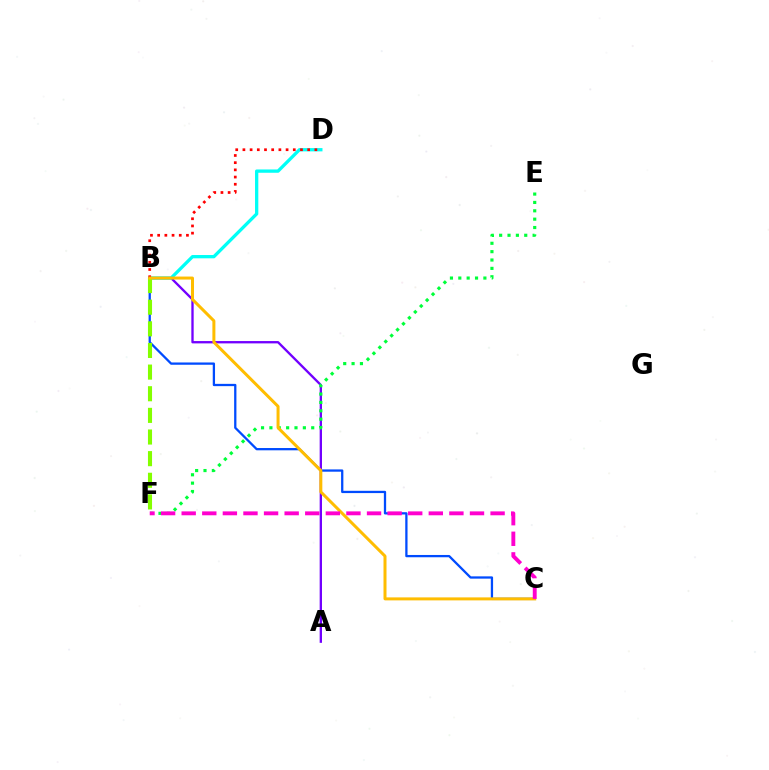{('B', 'C'): [{'color': '#004bff', 'line_style': 'solid', 'thickness': 1.64}, {'color': '#ffbd00', 'line_style': 'solid', 'thickness': 2.16}], ('A', 'B'): [{'color': '#7200ff', 'line_style': 'solid', 'thickness': 1.68}], ('B', 'D'): [{'color': '#00fff6', 'line_style': 'solid', 'thickness': 2.37}, {'color': '#ff0000', 'line_style': 'dotted', 'thickness': 1.95}], ('E', 'F'): [{'color': '#00ff39', 'line_style': 'dotted', 'thickness': 2.27}], ('B', 'F'): [{'color': '#84ff00', 'line_style': 'dashed', 'thickness': 2.94}], ('C', 'F'): [{'color': '#ff00cf', 'line_style': 'dashed', 'thickness': 2.8}]}